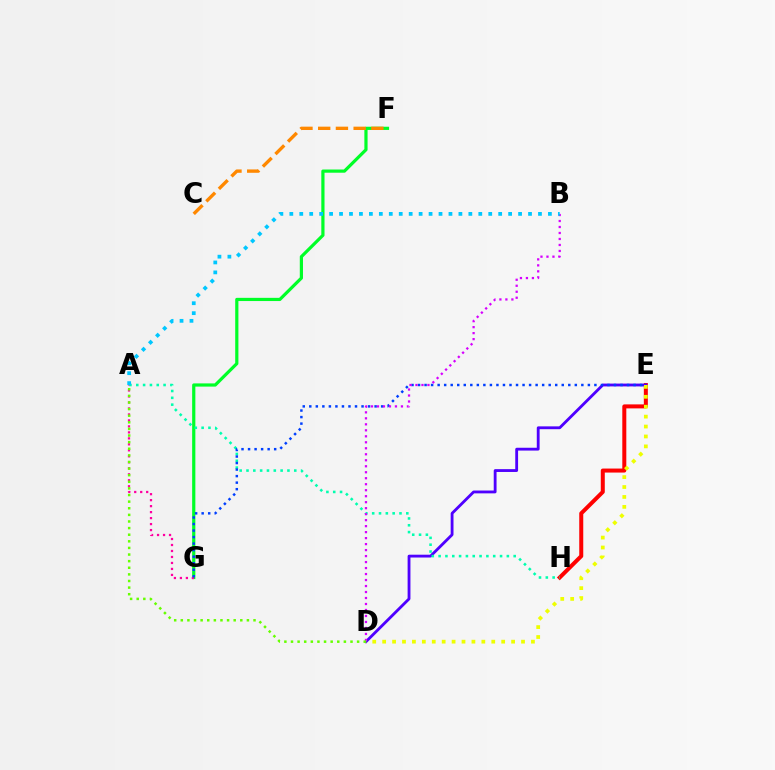{('F', 'G'): [{'color': '#00ff27', 'line_style': 'solid', 'thickness': 2.3}], ('E', 'H'): [{'color': '#ff0000', 'line_style': 'solid', 'thickness': 2.88}], ('D', 'E'): [{'color': '#4f00ff', 'line_style': 'solid', 'thickness': 2.03}, {'color': '#eeff00', 'line_style': 'dotted', 'thickness': 2.69}], ('A', 'G'): [{'color': '#ff00a0', 'line_style': 'dotted', 'thickness': 1.63}], ('A', 'H'): [{'color': '#00ffaf', 'line_style': 'dotted', 'thickness': 1.85}], ('E', 'G'): [{'color': '#003fff', 'line_style': 'dotted', 'thickness': 1.77}], ('B', 'D'): [{'color': '#d600ff', 'line_style': 'dotted', 'thickness': 1.63}], ('C', 'F'): [{'color': '#ff8800', 'line_style': 'dashed', 'thickness': 2.41}], ('A', 'D'): [{'color': '#66ff00', 'line_style': 'dotted', 'thickness': 1.8}], ('A', 'B'): [{'color': '#00c7ff', 'line_style': 'dotted', 'thickness': 2.7}]}